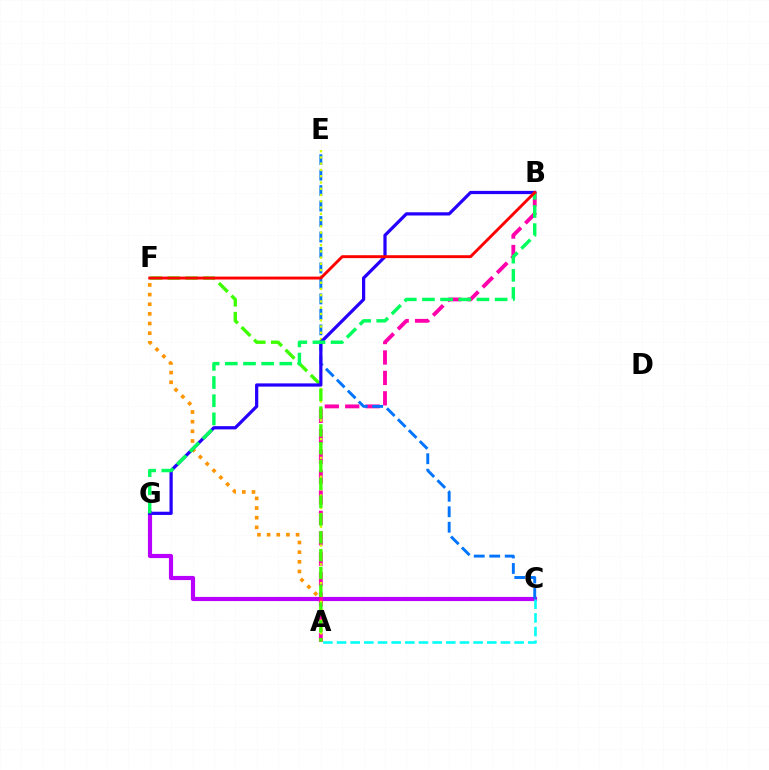{('C', 'G'): [{'color': '#b900ff', 'line_style': 'solid', 'thickness': 2.99}], ('A', 'F'): [{'color': '#ff9400', 'line_style': 'dotted', 'thickness': 2.62}, {'color': '#3dff00', 'line_style': 'dashed', 'thickness': 2.42}], ('A', 'B'): [{'color': '#ff00ac', 'line_style': 'dashed', 'thickness': 2.77}], ('C', 'E'): [{'color': '#0074ff', 'line_style': 'dashed', 'thickness': 2.1}], ('A', 'E'): [{'color': '#d1ff00', 'line_style': 'dotted', 'thickness': 1.7}], ('B', 'G'): [{'color': '#2500ff', 'line_style': 'solid', 'thickness': 2.32}, {'color': '#00ff5c', 'line_style': 'dashed', 'thickness': 2.47}], ('A', 'C'): [{'color': '#00fff6', 'line_style': 'dashed', 'thickness': 1.86}], ('B', 'F'): [{'color': '#ff0000', 'line_style': 'solid', 'thickness': 2.09}]}